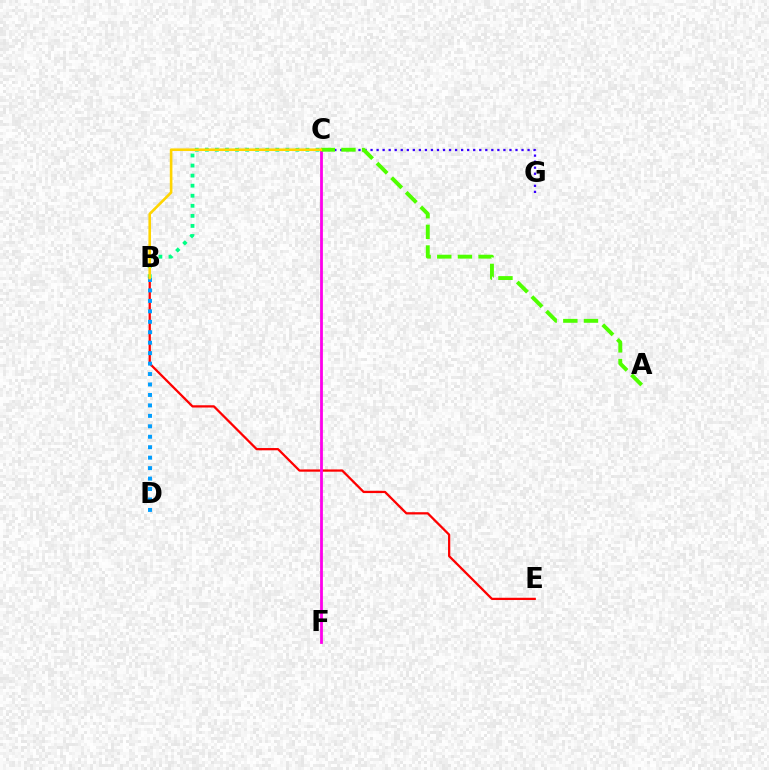{('B', 'C'): [{'color': '#00ff86', 'line_style': 'dotted', 'thickness': 2.73}, {'color': '#ffd500', 'line_style': 'solid', 'thickness': 1.88}], ('B', 'E'): [{'color': '#ff0000', 'line_style': 'solid', 'thickness': 1.63}], ('C', 'F'): [{'color': '#ff00ed', 'line_style': 'solid', 'thickness': 2.01}], ('C', 'G'): [{'color': '#3700ff', 'line_style': 'dotted', 'thickness': 1.64}], ('B', 'D'): [{'color': '#009eff', 'line_style': 'dotted', 'thickness': 2.84}], ('A', 'C'): [{'color': '#4fff00', 'line_style': 'dashed', 'thickness': 2.8}]}